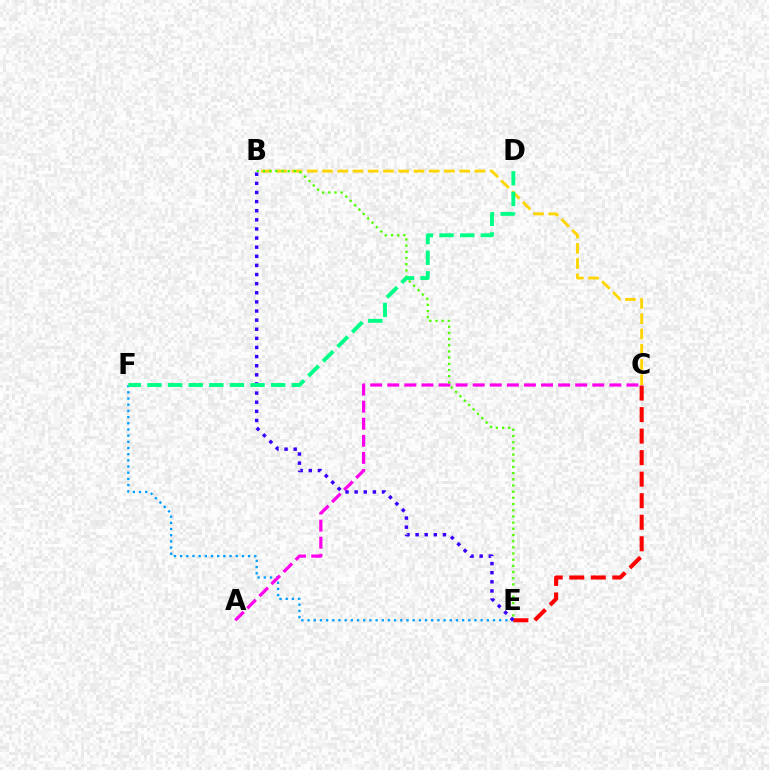{('E', 'F'): [{'color': '#009eff', 'line_style': 'dotted', 'thickness': 1.68}], ('B', 'C'): [{'color': '#ffd500', 'line_style': 'dashed', 'thickness': 2.07}], ('A', 'C'): [{'color': '#ff00ed', 'line_style': 'dashed', 'thickness': 2.32}], ('B', 'E'): [{'color': '#4fff00', 'line_style': 'dotted', 'thickness': 1.68}, {'color': '#3700ff', 'line_style': 'dotted', 'thickness': 2.48}], ('C', 'E'): [{'color': '#ff0000', 'line_style': 'dashed', 'thickness': 2.93}], ('D', 'F'): [{'color': '#00ff86', 'line_style': 'dashed', 'thickness': 2.8}]}